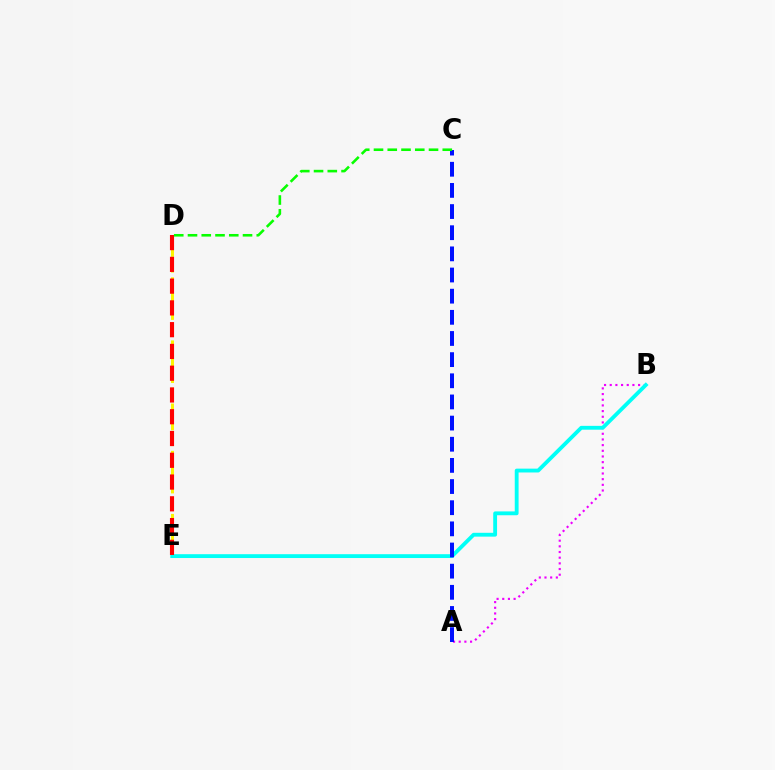{('A', 'B'): [{'color': '#ee00ff', 'line_style': 'dotted', 'thickness': 1.54}], ('D', 'E'): [{'color': '#fcf500', 'line_style': 'dashed', 'thickness': 2.14}, {'color': '#ff0000', 'line_style': 'dashed', 'thickness': 2.96}], ('B', 'E'): [{'color': '#00fff6', 'line_style': 'solid', 'thickness': 2.76}], ('A', 'C'): [{'color': '#0010ff', 'line_style': 'dashed', 'thickness': 2.87}], ('C', 'D'): [{'color': '#08ff00', 'line_style': 'dashed', 'thickness': 1.87}]}